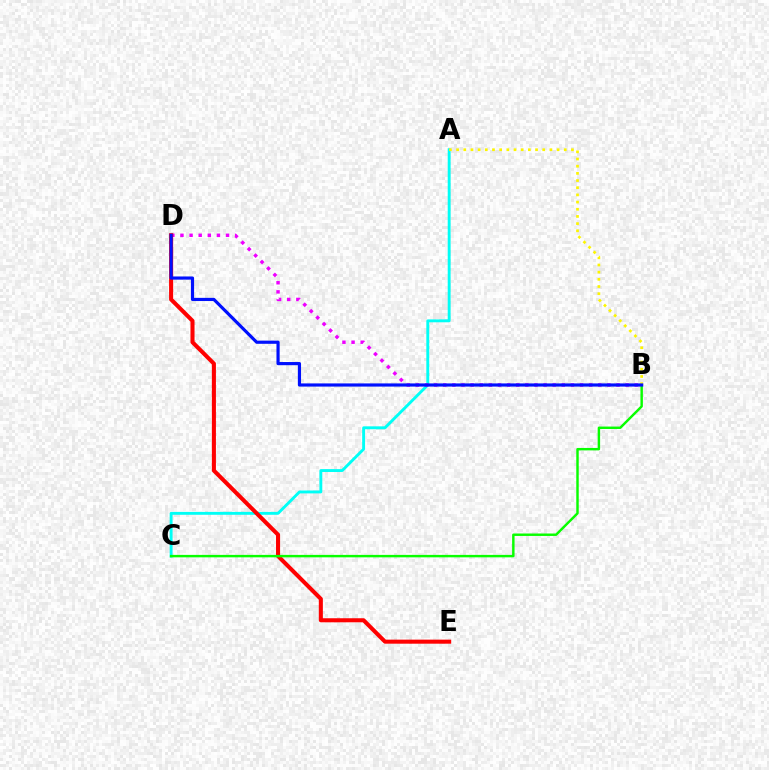{('A', 'C'): [{'color': '#00fff6', 'line_style': 'solid', 'thickness': 2.09}], ('B', 'D'): [{'color': '#ee00ff', 'line_style': 'dotted', 'thickness': 2.48}, {'color': '#0010ff', 'line_style': 'solid', 'thickness': 2.28}], ('D', 'E'): [{'color': '#ff0000', 'line_style': 'solid', 'thickness': 2.93}], ('B', 'C'): [{'color': '#08ff00', 'line_style': 'solid', 'thickness': 1.76}], ('A', 'B'): [{'color': '#fcf500', 'line_style': 'dotted', 'thickness': 1.95}]}